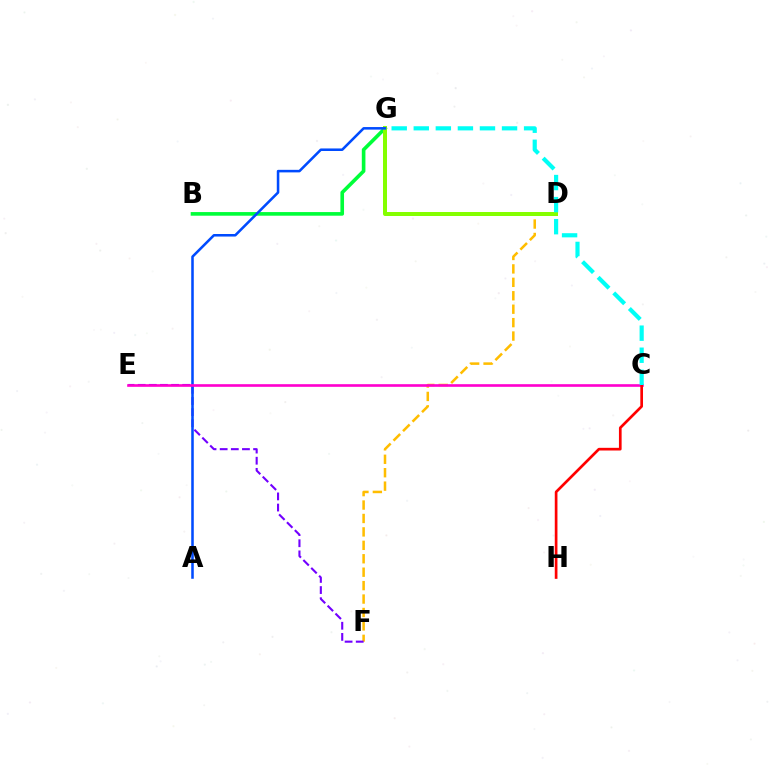{('B', 'G'): [{'color': '#00ff39', 'line_style': 'solid', 'thickness': 2.61}], ('D', 'F'): [{'color': '#ffbd00', 'line_style': 'dashed', 'thickness': 1.82}], ('E', 'F'): [{'color': '#7200ff', 'line_style': 'dashed', 'thickness': 1.51}], ('D', 'G'): [{'color': '#84ff00', 'line_style': 'solid', 'thickness': 2.88}], ('A', 'G'): [{'color': '#004bff', 'line_style': 'solid', 'thickness': 1.84}], ('C', 'E'): [{'color': '#ff00cf', 'line_style': 'solid', 'thickness': 1.9}], ('C', 'H'): [{'color': '#ff0000', 'line_style': 'solid', 'thickness': 1.93}], ('C', 'G'): [{'color': '#00fff6', 'line_style': 'dashed', 'thickness': 3.0}]}